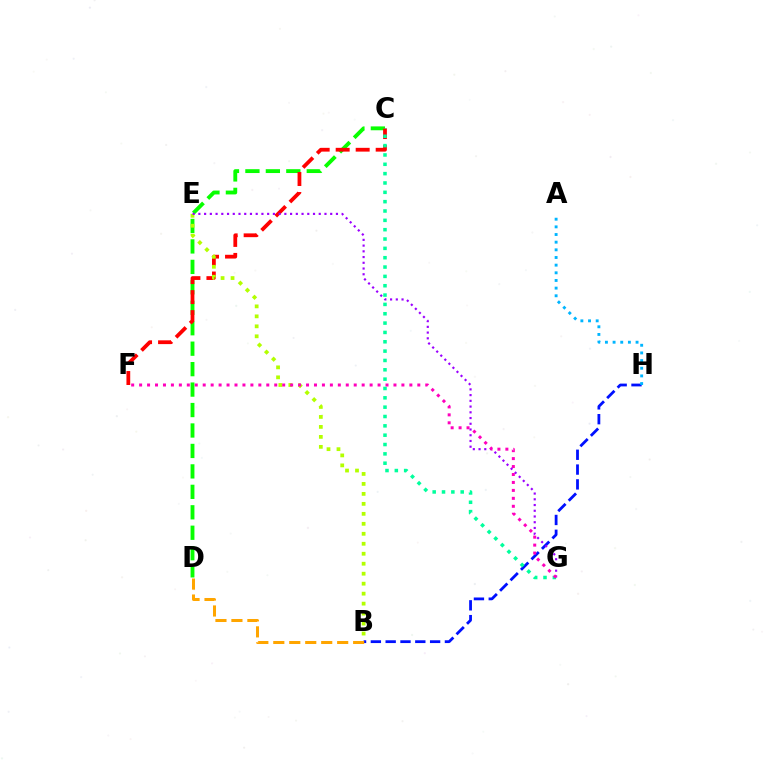{('C', 'D'): [{'color': '#08ff00', 'line_style': 'dashed', 'thickness': 2.78}], ('C', 'F'): [{'color': '#ff0000', 'line_style': 'dashed', 'thickness': 2.72}], ('B', 'E'): [{'color': '#b3ff00', 'line_style': 'dotted', 'thickness': 2.71}], ('B', 'H'): [{'color': '#0010ff', 'line_style': 'dashed', 'thickness': 2.01}], ('B', 'D'): [{'color': '#ffa500', 'line_style': 'dashed', 'thickness': 2.17}], ('E', 'G'): [{'color': '#9b00ff', 'line_style': 'dotted', 'thickness': 1.56}], ('C', 'G'): [{'color': '#00ff9d', 'line_style': 'dotted', 'thickness': 2.54}], ('A', 'H'): [{'color': '#00b5ff', 'line_style': 'dotted', 'thickness': 2.08}], ('F', 'G'): [{'color': '#ff00bd', 'line_style': 'dotted', 'thickness': 2.16}]}